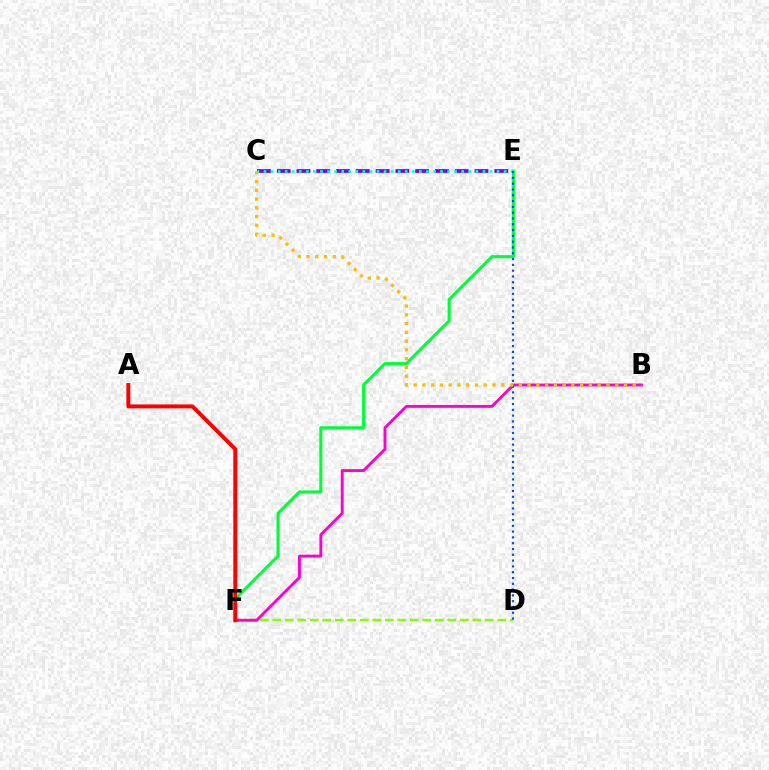{('C', 'E'): [{'color': '#7200ff', 'line_style': 'dashed', 'thickness': 2.69}, {'color': '#00fff6', 'line_style': 'dotted', 'thickness': 1.92}], ('E', 'F'): [{'color': '#00ff39', 'line_style': 'solid', 'thickness': 2.22}], ('D', 'F'): [{'color': '#84ff00', 'line_style': 'dashed', 'thickness': 1.7}], ('B', 'F'): [{'color': '#ff00cf', 'line_style': 'solid', 'thickness': 2.08}], ('D', 'E'): [{'color': '#004bff', 'line_style': 'dotted', 'thickness': 1.58}], ('A', 'F'): [{'color': '#ff0000', 'line_style': 'solid', 'thickness': 2.82}], ('B', 'C'): [{'color': '#ffbd00', 'line_style': 'dotted', 'thickness': 2.38}]}